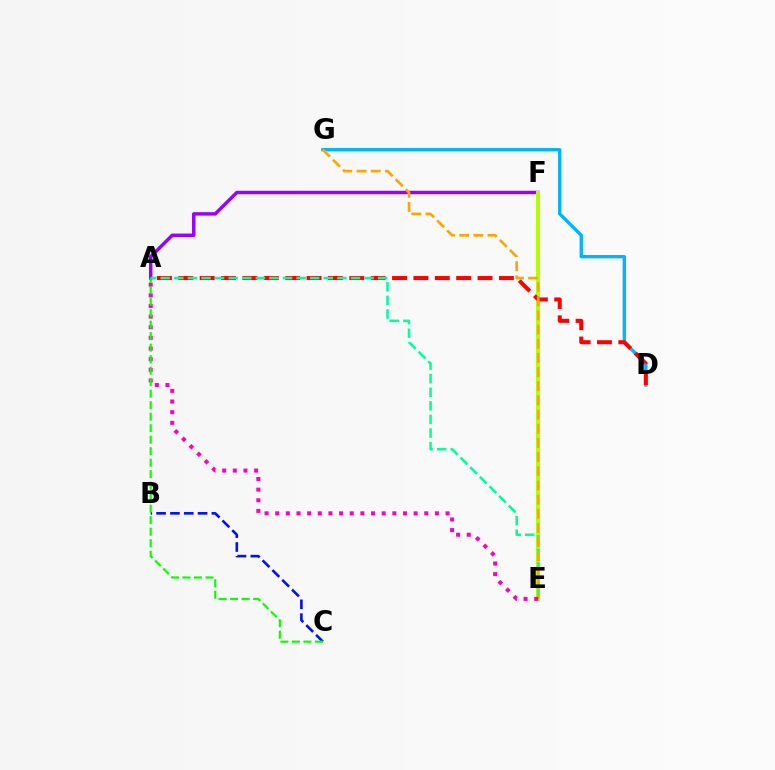{('A', 'F'): [{'color': '#9b00ff', 'line_style': 'solid', 'thickness': 2.49}], ('D', 'G'): [{'color': '#00b5ff', 'line_style': 'solid', 'thickness': 2.41}], ('B', 'C'): [{'color': '#0010ff', 'line_style': 'dashed', 'thickness': 1.88}], ('E', 'F'): [{'color': '#b3ff00', 'line_style': 'solid', 'thickness': 2.94}], ('A', 'D'): [{'color': '#ff0000', 'line_style': 'dashed', 'thickness': 2.9}], ('A', 'E'): [{'color': '#00ff9d', 'line_style': 'dashed', 'thickness': 1.85}, {'color': '#ff00bd', 'line_style': 'dotted', 'thickness': 2.89}], ('E', 'G'): [{'color': '#ffa500', 'line_style': 'dashed', 'thickness': 1.92}], ('A', 'C'): [{'color': '#08ff00', 'line_style': 'dashed', 'thickness': 1.56}]}